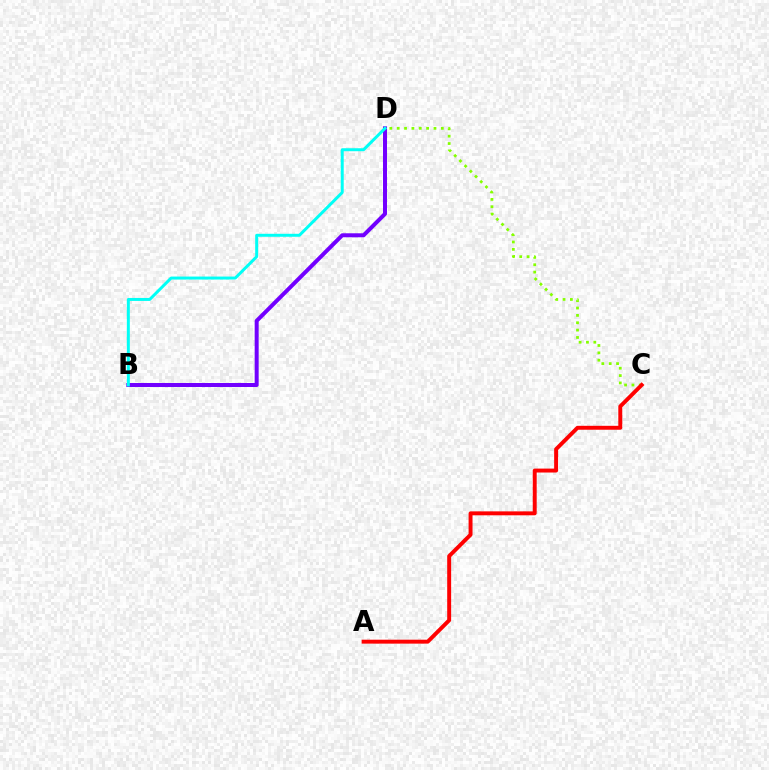{('B', 'D'): [{'color': '#7200ff', 'line_style': 'solid', 'thickness': 2.88}, {'color': '#00fff6', 'line_style': 'solid', 'thickness': 2.14}], ('C', 'D'): [{'color': '#84ff00', 'line_style': 'dotted', 'thickness': 2.0}], ('A', 'C'): [{'color': '#ff0000', 'line_style': 'solid', 'thickness': 2.83}]}